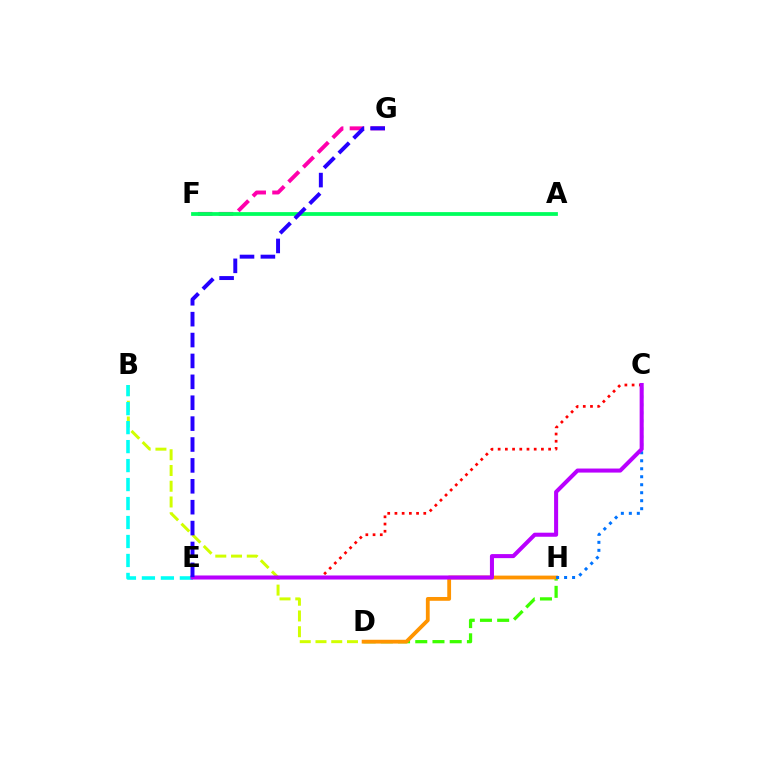{('F', 'G'): [{'color': '#ff00ac', 'line_style': 'dashed', 'thickness': 2.83}], ('B', 'D'): [{'color': '#d1ff00', 'line_style': 'dashed', 'thickness': 2.14}], ('C', 'E'): [{'color': '#ff0000', 'line_style': 'dotted', 'thickness': 1.96}, {'color': '#b900ff', 'line_style': 'solid', 'thickness': 2.91}], ('A', 'F'): [{'color': '#00ff5c', 'line_style': 'solid', 'thickness': 2.71}], ('D', 'H'): [{'color': '#3dff00', 'line_style': 'dashed', 'thickness': 2.34}, {'color': '#ff9400', 'line_style': 'solid', 'thickness': 2.73}], ('B', 'E'): [{'color': '#00fff6', 'line_style': 'dashed', 'thickness': 2.58}], ('C', 'H'): [{'color': '#0074ff', 'line_style': 'dotted', 'thickness': 2.17}], ('E', 'G'): [{'color': '#2500ff', 'line_style': 'dashed', 'thickness': 2.84}]}